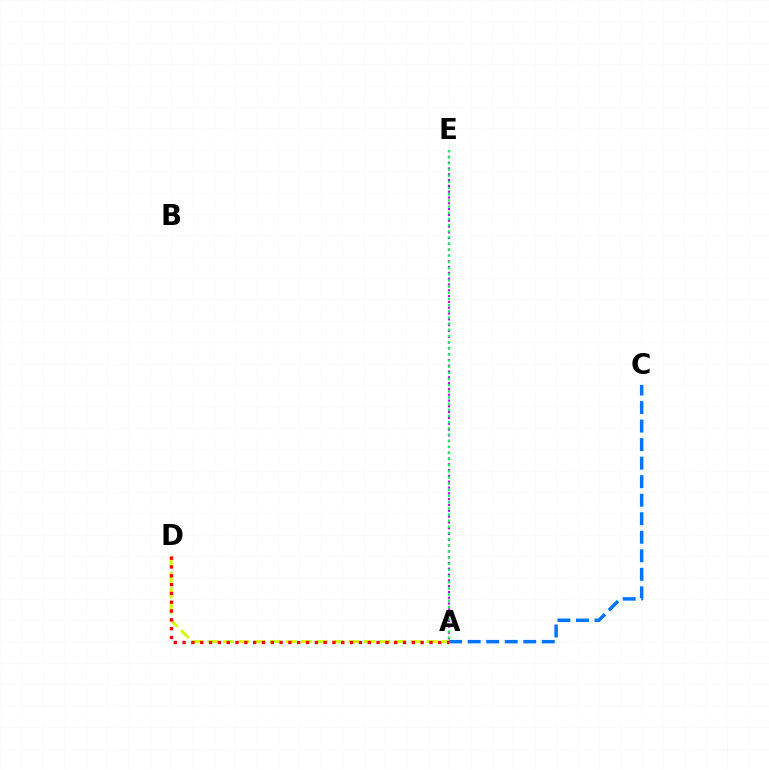{('A', 'D'): [{'color': '#d1ff00', 'line_style': 'dashed', 'thickness': 2.12}, {'color': '#ff0000', 'line_style': 'dotted', 'thickness': 2.4}], ('A', 'E'): [{'color': '#b900ff', 'line_style': 'dotted', 'thickness': 1.58}, {'color': '#00ff5c', 'line_style': 'dotted', 'thickness': 1.67}], ('A', 'C'): [{'color': '#0074ff', 'line_style': 'dashed', 'thickness': 2.52}]}